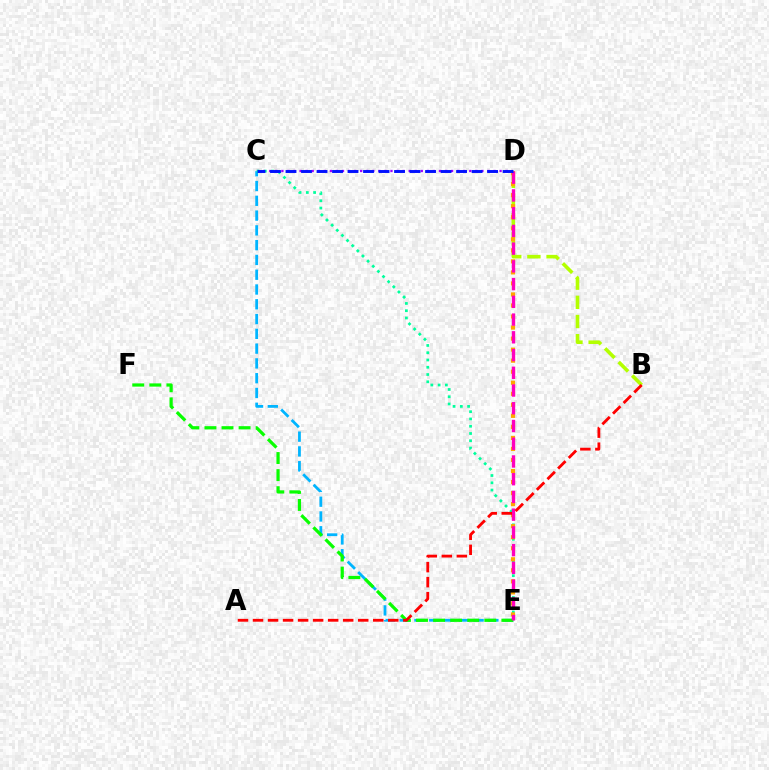{('C', 'D'): [{'color': '#9b00ff', 'line_style': 'dotted', 'thickness': 1.65}, {'color': '#0010ff', 'line_style': 'dashed', 'thickness': 2.11}], ('C', 'E'): [{'color': '#00b5ff', 'line_style': 'dashed', 'thickness': 2.01}, {'color': '#00ff9d', 'line_style': 'dotted', 'thickness': 1.97}], ('E', 'F'): [{'color': '#08ff00', 'line_style': 'dashed', 'thickness': 2.32}], ('B', 'D'): [{'color': '#b3ff00', 'line_style': 'dashed', 'thickness': 2.61}], ('D', 'E'): [{'color': '#ffa500', 'line_style': 'dotted', 'thickness': 3.0}, {'color': '#ff00bd', 'line_style': 'dashed', 'thickness': 2.41}], ('A', 'B'): [{'color': '#ff0000', 'line_style': 'dashed', 'thickness': 2.04}]}